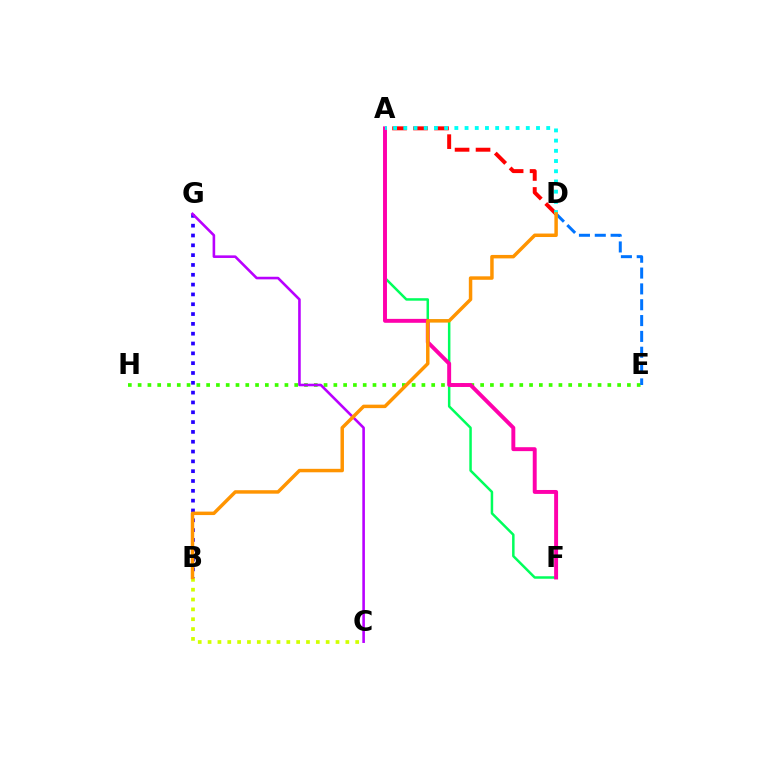{('A', 'D'): [{'color': '#ff0000', 'line_style': 'dashed', 'thickness': 2.85}, {'color': '#00fff6', 'line_style': 'dotted', 'thickness': 2.77}], ('B', 'G'): [{'color': '#2500ff', 'line_style': 'dotted', 'thickness': 2.67}], ('E', 'H'): [{'color': '#3dff00', 'line_style': 'dotted', 'thickness': 2.66}], ('D', 'E'): [{'color': '#0074ff', 'line_style': 'dashed', 'thickness': 2.15}], ('A', 'F'): [{'color': '#00ff5c', 'line_style': 'solid', 'thickness': 1.79}, {'color': '#ff00ac', 'line_style': 'solid', 'thickness': 2.83}], ('B', 'C'): [{'color': '#d1ff00', 'line_style': 'dotted', 'thickness': 2.67}], ('C', 'G'): [{'color': '#b900ff', 'line_style': 'solid', 'thickness': 1.87}], ('B', 'D'): [{'color': '#ff9400', 'line_style': 'solid', 'thickness': 2.5}]}